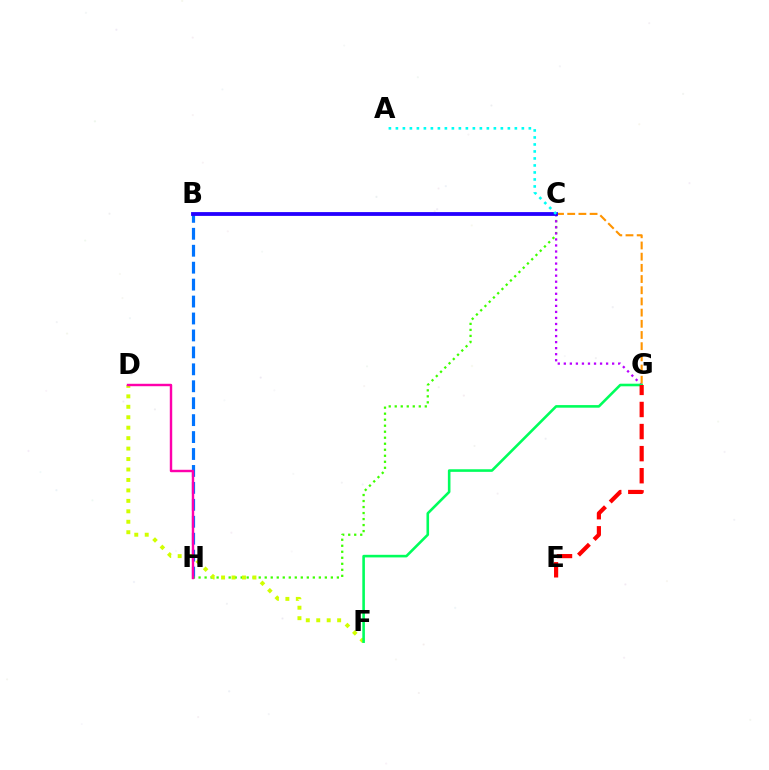{('B', 'H'): [{'color': '#0074ff', 'line_style': 'dashed', 'thickness': 2.3}], ('C', 'H'): [{'color': '#3dff00', 'line_style': 'dotted', 'thickness': 1.63}], ('D', 'F'): [{'color': '#d1ff00', 'line_style': 'dotted', 'thickness': 2.84}], ('C', 'G'): [{'color': '#b900ff', 'line_style': 'dotted', 'thickness': 1.64}, {'color': '#ff9400', 'line_style': 'dashed', 'thickness': 1.52}], ('F', 'G'): [{'color': '#00ff5c', 'line_style': 'solid', 'thickness': 1.87}], ('E', 'G'): [{'color': '#ff0000', 'line_style': 'dashed', 'thickness': 3.0}], ('D', 'H'): [{'color': '#ff00ac', 'line_style': 'solid', 'thickness': 1.75}], ('B', 'C'): [{'color': '#2500ff', 'line_style': 'solid', 'thickness': 2.74}], ('A', 'C'): [{'color': '#00fff6', 'line_style': 'dotted', 'thickness': 1.9}]}